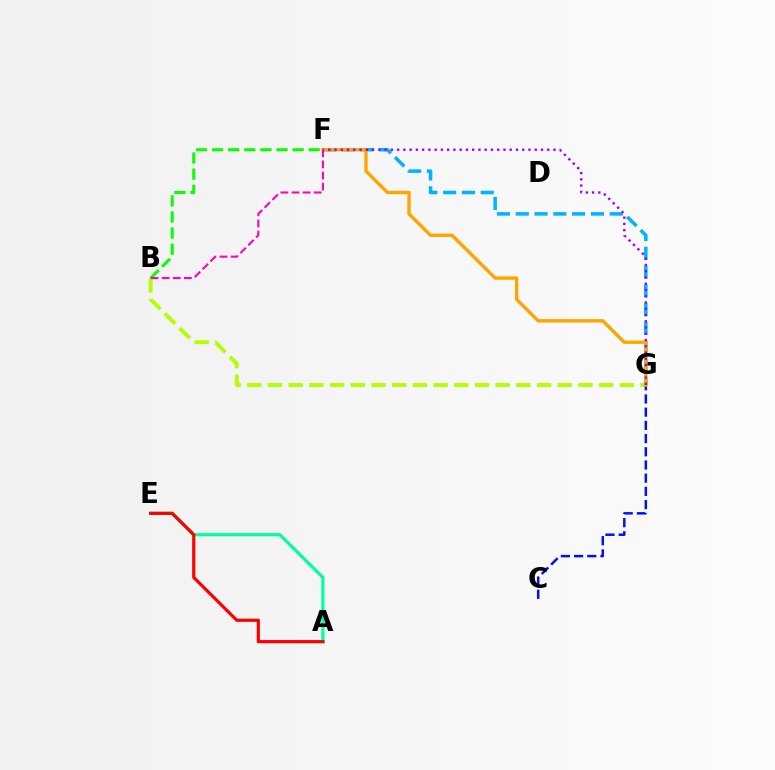{('A', 'E'): [{'color': '#00ff9d', 'line_style': 'solid', 'thickness': 2.3}, {'color': '#ff0000', 'line_style': 'solid', 'thickness': 2.3}], ('F', 'G'): [{'color': '#00b5ff', 'line_style': 'dashed', 'thickness': 2.55}, {'color': '#ffa500', 'line_style': 'solid', 'thickness': 2.43}, {'color': '#9b00ff', 'line_style': 'dotted', 'thickness': 1.7}], ('B', 'G'): [{'color': '#b3ff00', 'line_style': 'dashed', 'thickness': 2.81}], ('C', 'G'): [{'color': '#0010ff', 'line_style': 'dashed', 'thickness': 1.79}], ('B', 'F'): [{'color': '#08ff00', 'line_style': 'dashed', 'thickness': 2.19}, {'color': '#ff00bd', 'line_style': 'dashed', 'thickness': 1.51}]}